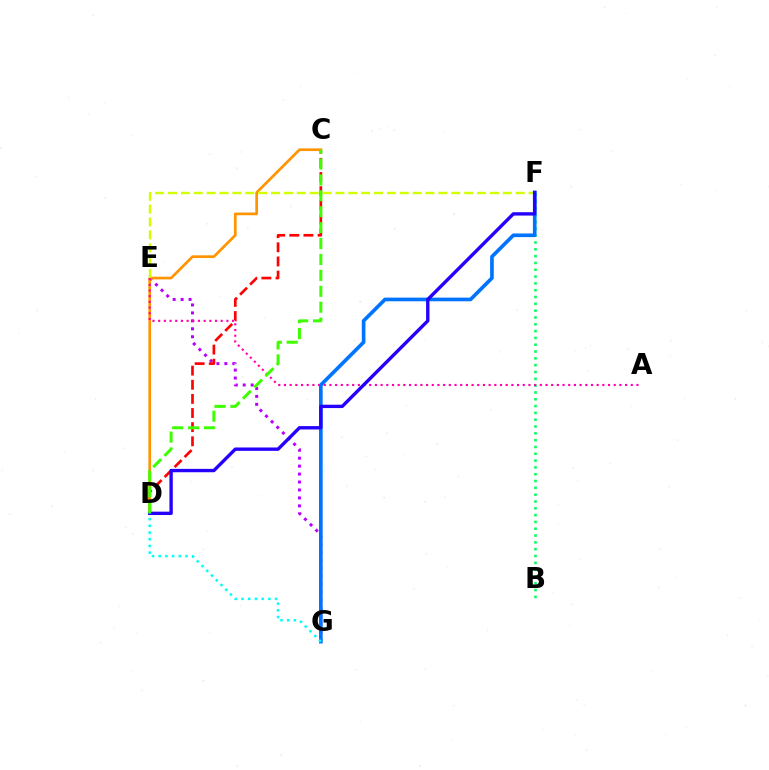{('E', 'G'): [{'color': '#b900ff', 'line_style': 'dotted', 'thickness': 2.16}], ('B', 'F'): [{'color': '#00ff5c', 'line_style': 'dotted', 'thickness': 1.85}], ('C', 'D'): [{'color': '#ff0000', 'line_style': 'dashed', 'thickness': 1.92}, {'color': '#ff9400', 'line_style': 'solid', 'thickness': 1.94}, {'color': '#3dff00', 'line_style': 'dashed', 'thickness': 2.16}], ('E', 'F'): [{'color': '#d1ff00', 'line_style': 'dashed', 'thickness': 1.75}], ('A', 'E'): [{'color': '#ff00ac', 'line_style': 'dotted', 'thickness': 1.54}], ('F', 'G'): [{'color': '#0074ff', 'line_style': 'solid', 'thickness': 2.63}], ('D', 'F'): [{'color': '#2500ff', 'line_style': 'solid', 'thickness': 2.42}], ('D', 'G'): [{'color': '#00fff6', 'line_style': 'dotted', 'thickness': 1.82}]}